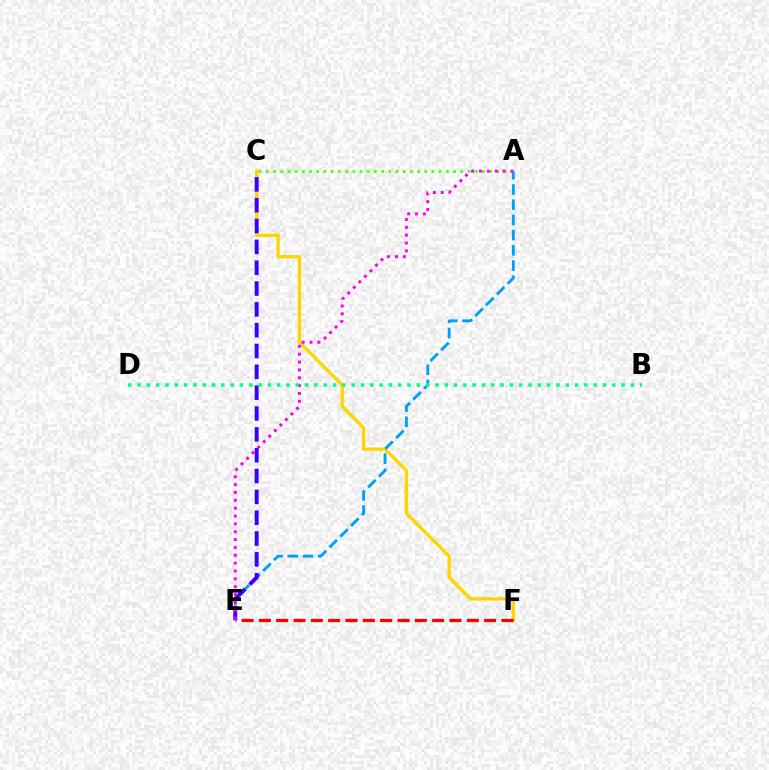{('C', 'F'): [{'color': '#ffd500', 'line_style': 'solid', 'thickness': 2.39}], ('E', 'F'): [{'color': '#ff0000', 'line_style': 'dashed', 'thickness': 2.35}], ('A', 'E'): [{'color': '#009eff', 'line_style': 'dashed', 'thickness': 2.07}, {'color': '#ff00ed', 'line_style': 'dotted', 'thickness': 2.13}], ('A', 'C'): [{'color': '#4fff00', 'line_style': 'dotted', 'thickness': 1.96}], ('C', 'E'): [{'color': '#3700ff', 'line_style': 'dashed', 'thickness': 2.83}], ('B', 'D'): [{'color': '#00ff86', 'line_style': 'dotted', 'thickness': 2.53}]}